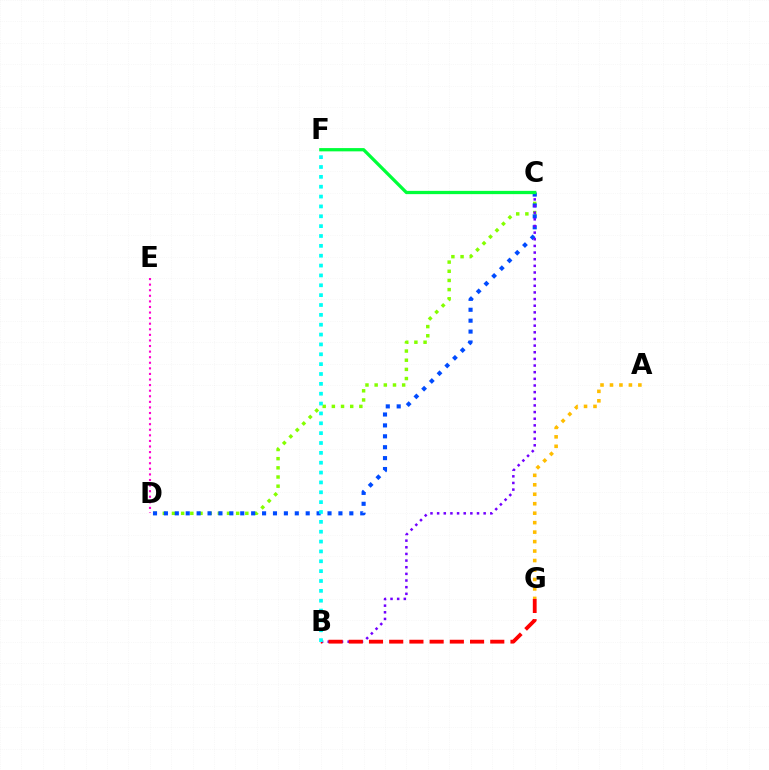{('D', 'E'): [{'color': '#ff00cf', 'line_style': 'dotted', 'thickness': 1.52}], ('C', 'D'): [{'color': '#84ff00', 'line_style': 'dotted', 'thickness': 2.49}, {'color': '#004bff', 'line_style': 'dotted', 'thickness': 2.96}], ('B', 'C'): [{'color': '#7200ff', 'line_style': 'dotted', 'thickness': 1.81}], ('A', 'G'): [{'color': '#ffbd00', 'line_style': 'dotted', 'thickness': 2.57}], ('B', 'G'): [{'color': '#ff0000', 'line_style': 'dashed', 'thickness': 2.75}], ('C', 'F'): [{'color': '#00ff39', 'line_style': 'solid', 'thickness': 2.35}], ('B', 'F'): [{'color': '#00fff6', 'line_style': 'dotted', 'thickness': 2.68}]}